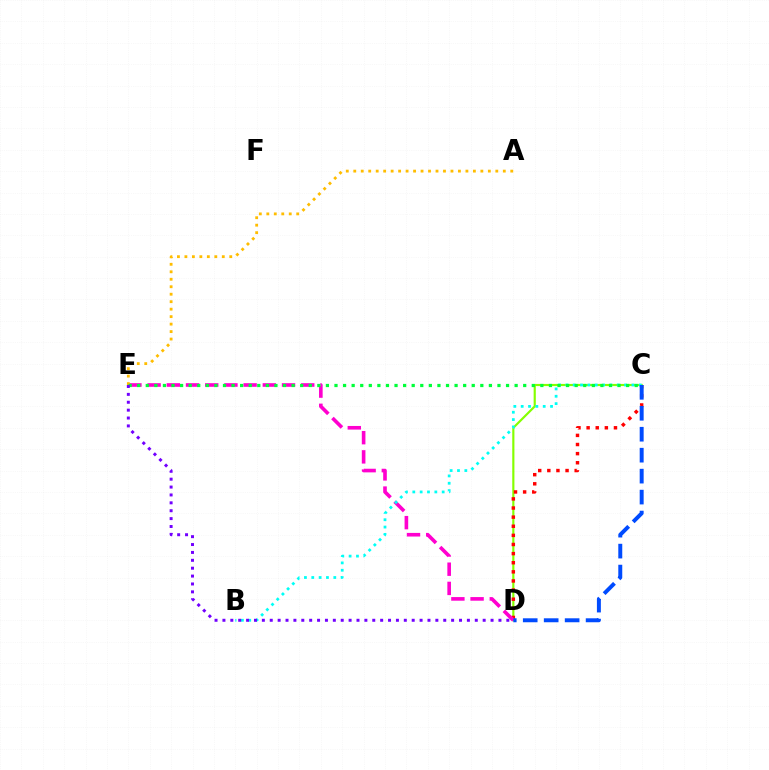{('C', 'D'): [{'color': '#84ff00', 'line_style': 'solid', 'thickness': 1.56}, {'color': '#ff0000', 'line_style': 'dotted', 'thickness': 2.48}, {'color': '#004bff', 'line_style': 'dashed', 'thickness': 2.85}], ('D', 'E'): [{'color': '#ff00cf', 'line_style': 'dashed', 'thickness': 2.61}, {'color': '#7200ff', 'line_style': 'dotted', 'thickness': 2.14}], ('B', 'C'): [{'color': '#00fff6', 'line_style': 'dotted', 'thickness': 1.99}], ('A', 'E'): [{'color': '#ffbd00', 'line_style': 'dotted', 'thickness': 2.03}], ('C', 'E'): [{'color': '#00ff39', 'line_style': 'dotted', 'thickness': 2.33}]}